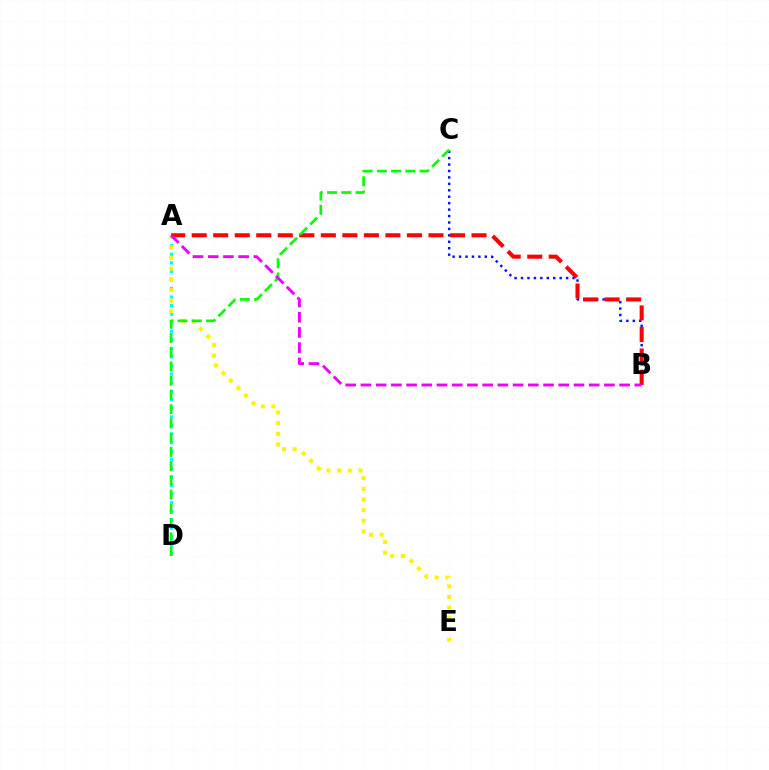{('B', 'C'): [{'color': '#0010ff', 'line_style': 'dotted', 'thickness': 1.75}], ('A', 'D'): [{'color': '#00fff6', 'line_style': 'dotted', 'thickness': 2.33}], ('A', 'E'): [{'color': '#fcf500', 'line_style': 'dotted', 'thickness': 2.9}], ('A', 'B'): [{'color': '#ff0000', 'line_style': 'dashed', 'thickness': 2.92}, {'color': '#ee00ff', 'line_style': 'dashed', 'thickness': 2.07}], ('C', 'D'): [{'color': '#08ff00', 'line_style': 'dashed', 'thickness': 1.93}]}